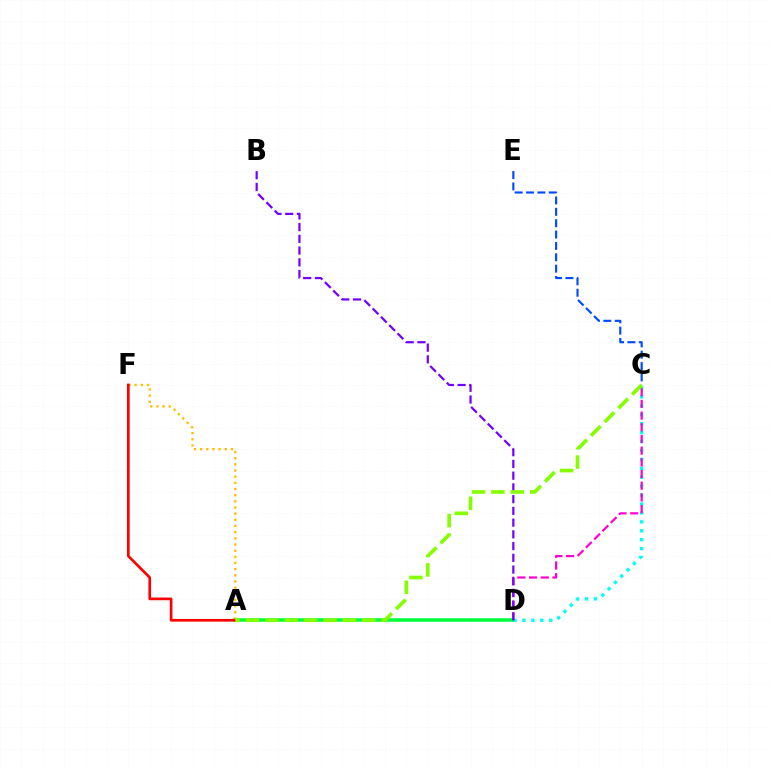{('C', 'E'): [{'color': '#004bff', 'line_style': 'dashed', 'thickness': 1.54}], ('A', 'D'): [{'color': '#00ff39', 'line_style': 'solid', 'thickness': 2.55}], ('C', 'D'): [{'color': '#00fff6', 'line_style': 'dotted', 'thickness': 2.43}, {'color': '#ff00cf', 'line_style': 'dashed', 'thickness': 1.59}], ('B', 'D'): [{'color': '#7200ff', 'line_style': 'dashed', 'thickness': 1.59}], ('A', 'F'): [{'color': '#ffbd00', 'line_style': 'dotted', 'thickness': 1.67}, {'color': '#ff0000', 'line_style': 'solid', 'thickness': 1.93}], ('A', 'C'): [{'color': '#84ff00', 'line_style': 'dashed', 'thickness': 2.63}]}